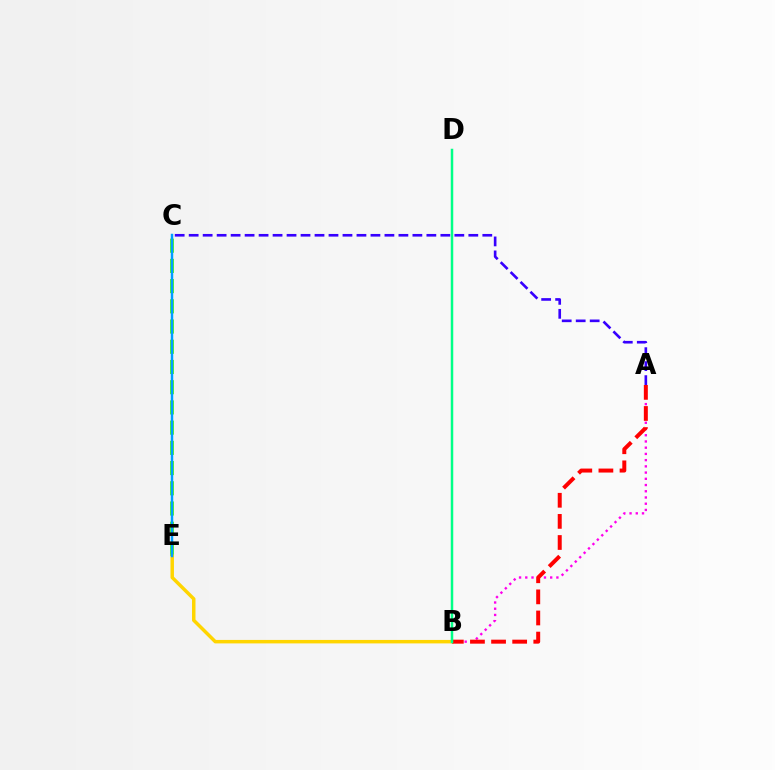{('C', 'E'): [{'color': '#4fff00', 'line_style': 'dashed', 'thickness': 2.75}, {'color': '#009eff', 'line_style': 'solid', 'thickness': 1.76}], ('A', 'B'): [{'color': '#ff00ed', 'line_style': 'dotted', 'thickness': 1.69}, {'color': '#ff0000', 'line_style': 'dashed', 'thickness': 2.87}], ('B', 'E'): [{'color': '#ffd500', 'line_style': 'solid', 'thickness': 2.5}], ('A', 'C'): [{'color': '#3700ff', 'line_style': 'dashed', 'thickness': 1.9}], ('B', 'D'): [{'color': '#00ff86', 'line_style': 'solid', 'thickness': 1.79}]}